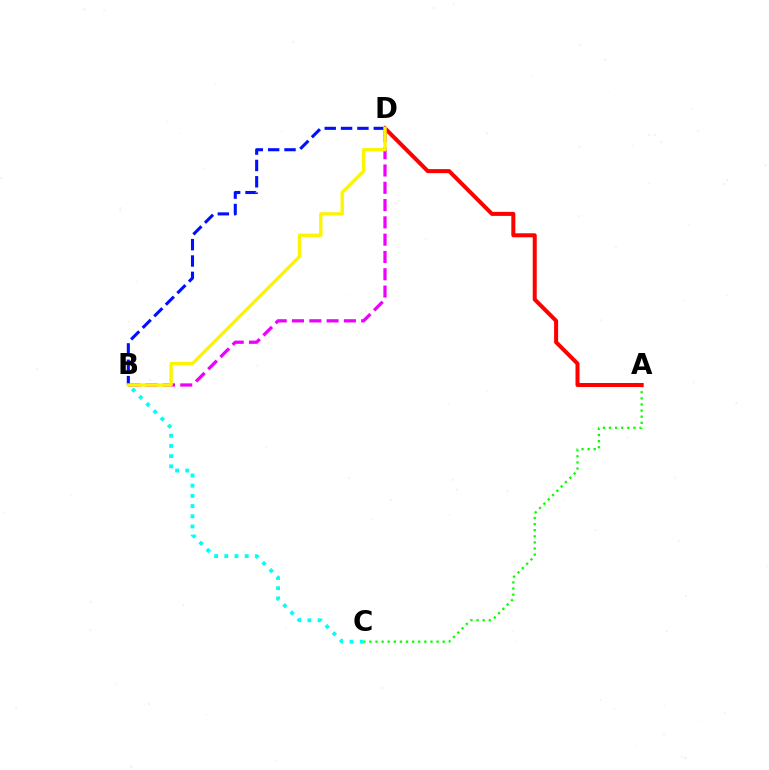{('B', 'D'): [{'color': '#ee00ff', 'line_style': 'dashed', 'thickness': 2.35}, {'color': '#0010ff', 'line_style': 'dashed', 'thickness': 2.22}, {'color': '#fcf500', 'line_style': 'solid', 'thickness': 2.42}], ('B', 'C'): [{'color': '#00fff6', 'line_style': 'dotted', 'thickness': 2.77}], ('A', 'C'): [{'color': '#08ff00', 'line_style': 'dotted', 'thickness': 1.66}], ('A', 'D'): [{'color': '#ff0000', 'line_style': 'solid', 'thickness': 2.89}]}